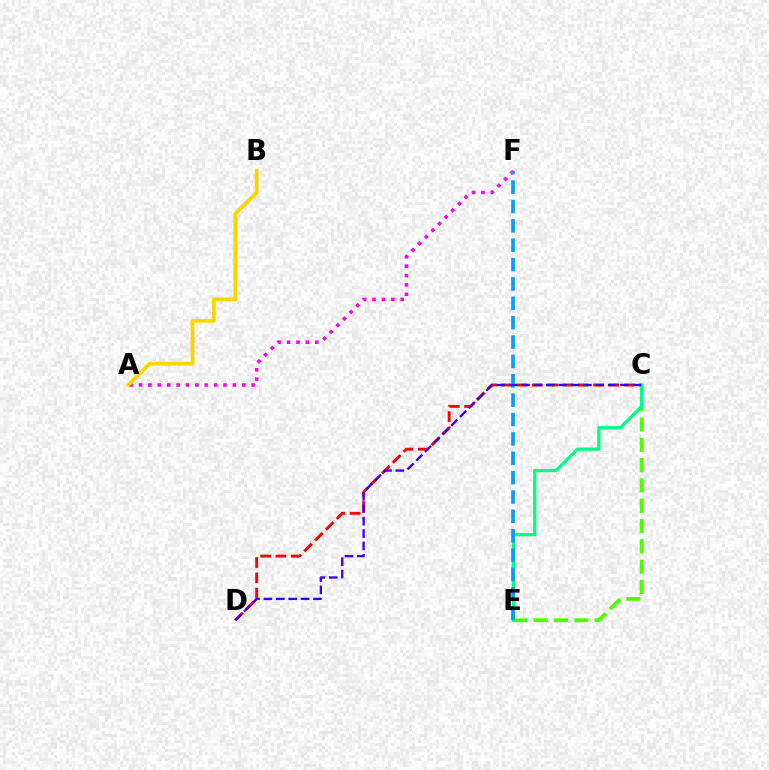{('C', 'E'): [{'color': '#4fff00', 'line_style': 'dashed', 'thickness': 2.76}, {'color': '#00ff86', 'line_style': 'solid', 'thickness': 2.35}], ('A', 'F'): [{'color': '#ff00ed', 'line_style': 'dotted', 'thickness': 2.55}], ('C', 'D'): [{'color': '#ff0000', 'line_style': 'dashed', 'thickness': 2.08}, {'color': '#3700ff', 'line_style': 'dashed', 'thickness': 1.68}], ('E', 'F'): [{'color': '#009eff', 'line_style': 'dashed', 'thickness': 2.63}], ('A', 'B'): [{'color': '#ffd500', 'line_style': 'solid', 'thickness': 2.74}]}